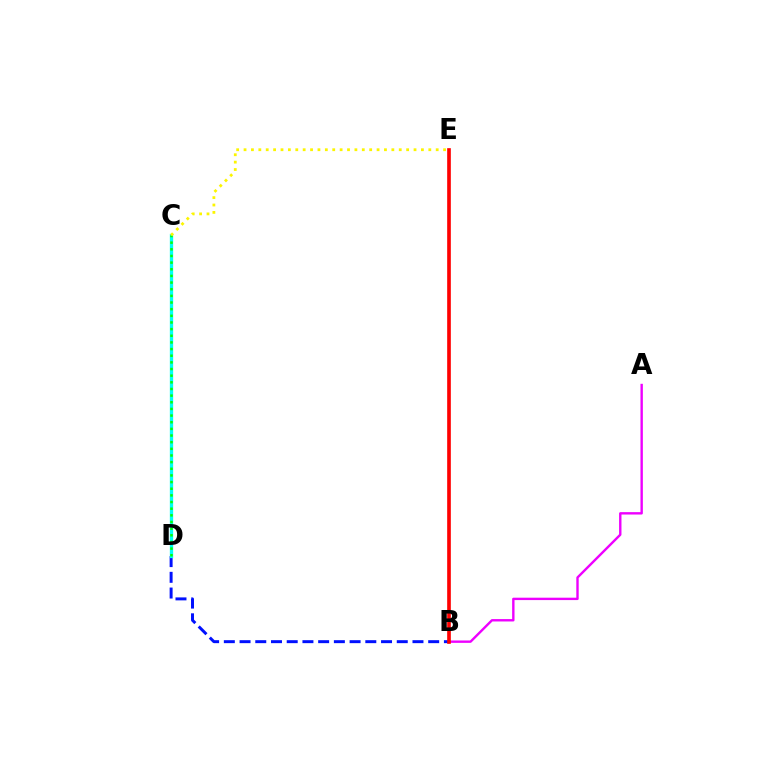{('B', 'D'): [{'color': '#0010ff', 'line_style': 'dashed', 'thickness': 2.14}], ('A', 'B'): [{'color': '#ee00ff', 'line_style': 'solid', 'thickness': 1.72}], ('C', 'D'): [{'color': '#00fff6', 'line_style': 'solid', 'thickness': 2.39}, {'color': '#08ff00', 'line_style': 'dotted', 'thickness': 1.81}], ('B', 'E'): [{'color': '#ff0000', 'line_style': 'solid', 'thickness': 2.63}], ('C', 'E'): [{'color': '#fcf500', 'line_style': 'dotted', 'thickness': 2.01}]}